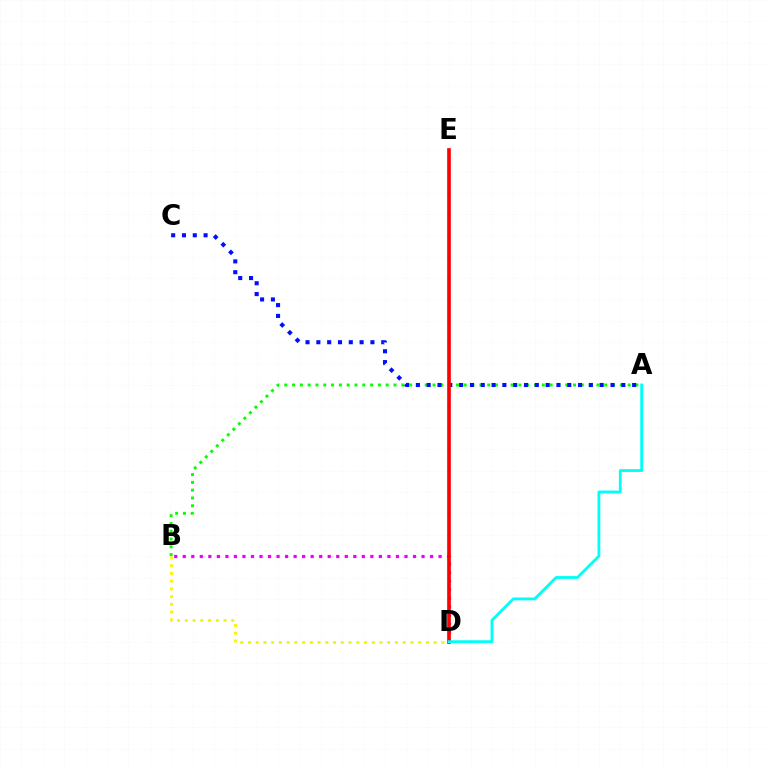{('A', 'B'): [{'color': '#08ff00', 'line_style': 'dotted', 'thickness': 2.12}], ('B', 'D'): [{'color': '#fcf500', 'line_style': 'dotted', 'thickness': 2.1}, {'color': '#ee00ff', 'line_style': 'dotted', 'thickness': 2.32}], ('A', 'C'): [{'color': '#0010ff', 'line_style': 'dotted', 'thickness': 2.94}], ('D', 'E'): [{'color': '#ff0000', 'line_style': 'solid', 'thickness': 2.63}], ('A', 'D'): [{'color': '#00fff6', 'line_style': 'solid', 'thickness': 2.03}]}